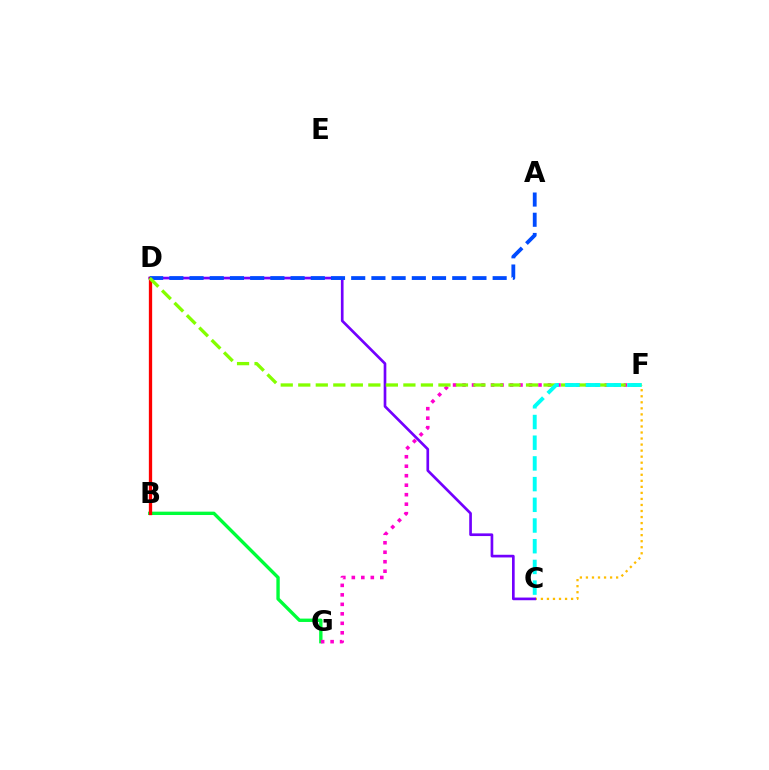{('B', 'G'): [{'color': '#00ff39', 'line_style': 'solid', 'thickness': 2.42}], ('C', 'F'): [{'color': '#ffbd00', 'line_style': 'dotted', 'thickness': 1.64}, {'color': '#00fff6', 'line_style': 'dashed', 'thickness': 2.81}], ('F', 'G'): [{'color': '#ff00cf', 'line_style': 'dotted', 'thickness': 2.58}], ('C', 'D'): [{'color': '#7200ff', 'line_style': 'solid', 'thickness': 1.93}], ('B', 'D'): [{'color': '#ff0000', 'line_style': 'solid', 'thickness': 2.37}], ('A', 'D'): [{'color': '#004bff', 'line_style': 'dashed', 'thickness': 2.75}], ('D', 'F'): [{'color': '#84ff00', 'line_style': 'dashed', 'thickness': 2.38}]}